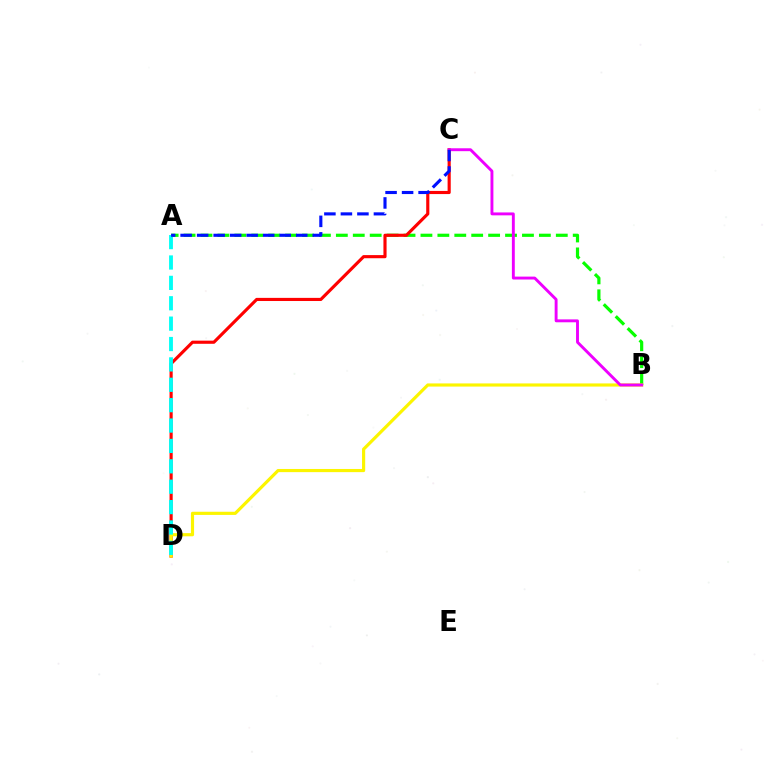{('A', 'B'): [{'color': '#08ff00', 'line_style': 'dashed', 'thickness': 2.3}], ('C', 'D'): [{'color': '#ff0000', 'line_style': 'solid', 'thickness': 2.26}], ('B', 'D'): [{'color': '#fcf500', 'line_style': 'solid', 'thickness': 2.28}], ('A', 'D'): [{'color': '#00fff6', 'line_style': 'dashed', 'thickness': 2.77}], ('B', 'C'): [{'color': '#ee00ff', 'line_style': 'solid', 'thickness': 2.09}], ('A', 'C'): [{'color': '#0010ff', 'line_style': 'dashed', 'thickness': 2.24}]}